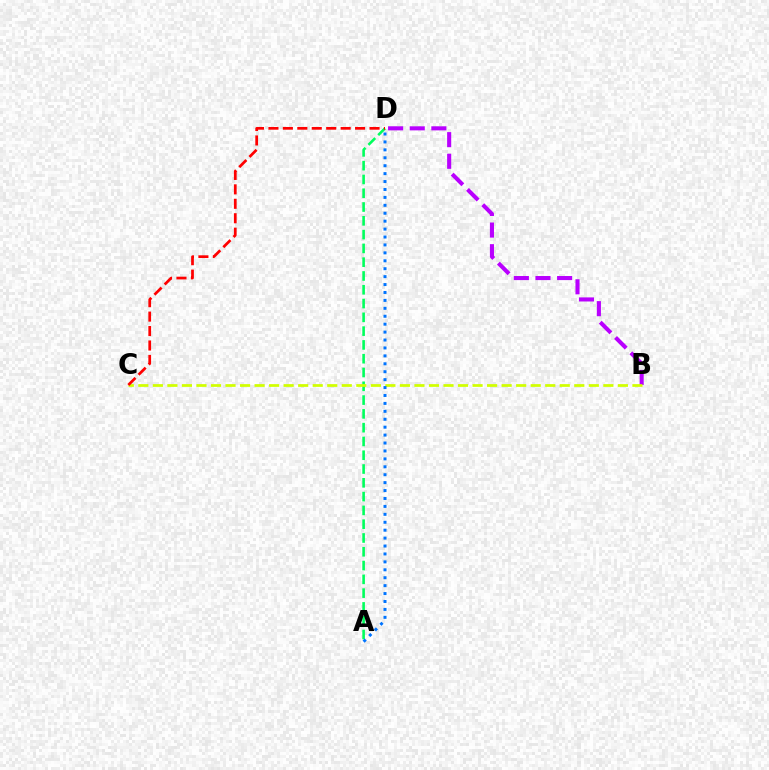{('B', 'D'): [{'color': '#b900ff', 'line_style': 'dashed', 'thickness': 2.94}], ('A', 'D'): [{'color': '#00ff5c', 'line_style': 'dashed', 'thickness': 1.87}, {'color': '#0074ff', 'line_style': 'dotted', 'thickness': 2.15}], ('B', 'C'): [{'color': '#d1ff00', 'line_style': 'dashed', 'thickness': 1.97}], ('C', 'D'): [{'color': '#ff0000', 'line_style': 'dashed', 'thickness': 1.96}]}